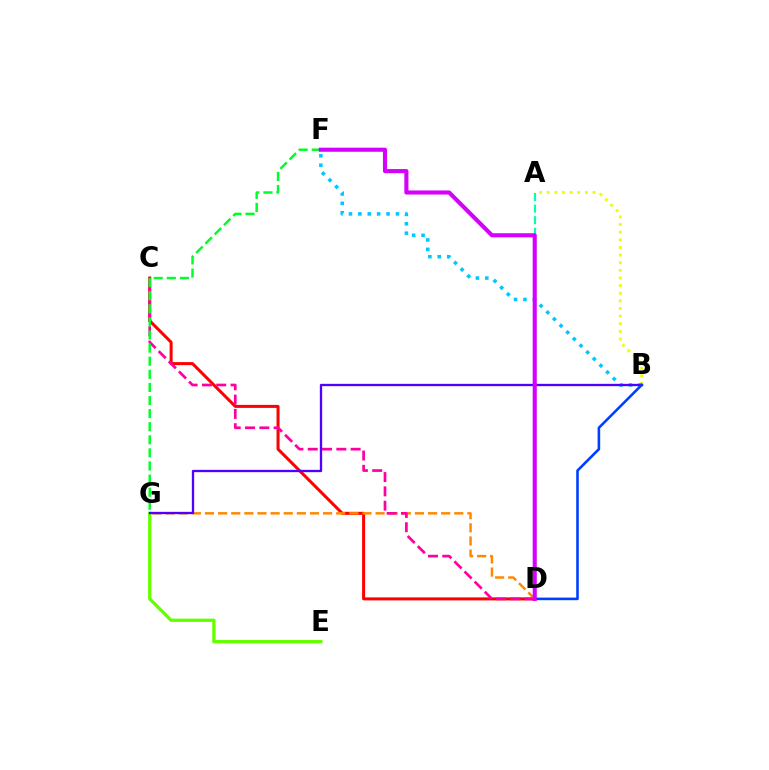{('E', 'G'): [{'color': '#66ff00', 'line_style': 'solid', 'thickness': 2.38}], ('C', 'D'): [{'color': '#ff0000', 'line_style': 'solid', 'thickness': 2.18}, {'color': '#ff00a0', 'line_style': 'dashed', 'thickness': 1.94}], ('A', 'D'): [{'color': '#00ffaf', 'line_style': 'dashed', 'thickness': 1.57}], ('D', 'G'): [{'color': '#ff8800', 'line_style': 'dashed', 'thickness': 1.78}], ('A', 'B'): [{'color': '#eeff00', 'line_style': 'dotted', 'thickness': 2.07}], ('B', 'F'): [{'color': '#00c7ff', 'line_style': 'dotted', 'thickness': 2.55}], ('F', 'G'): [{'color': '#00ff27', 'line_style': 'dashed', 'thickness': 1.78}], ('B', 'G'): [{'color': '#4f00ff', 'line_style': 'solid', 'thickness': 1.67}], ('B', 'D'): [{'color': '#003fff', 'line_style': 'solid', 'thickness': 1.87}], ('D', 'F'): [{'color': '#d600ff', 'line_style': 'solid', 'thickness': 2.95}]}